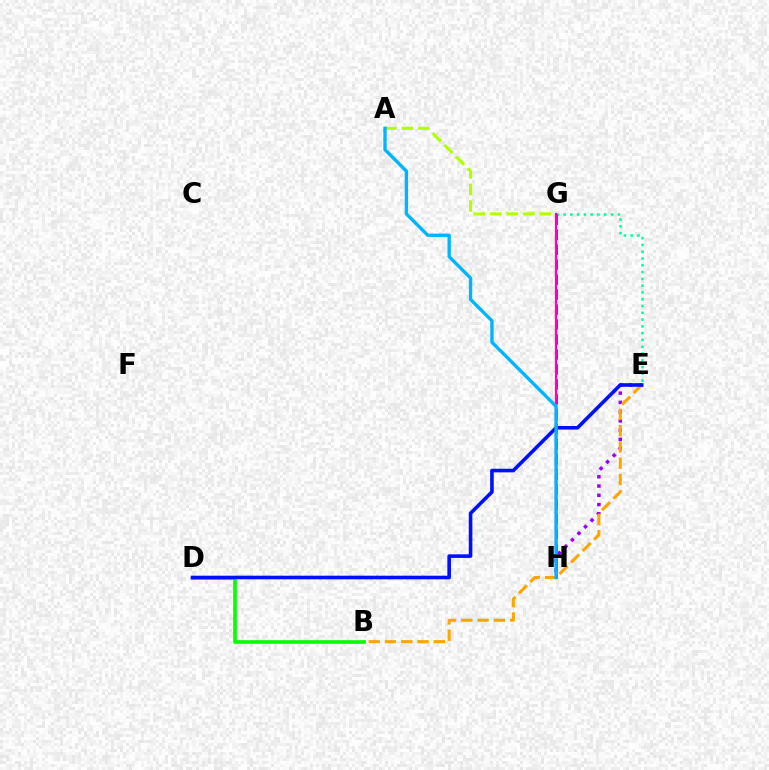{('E', 'G'): [{'color': '#00ff9d', 'line_style': 'dotted', 'thickness': 1.84}], ('B', 'D'): [{'color': '#08ff00', 'line_style': 'solid', 'thickness': 2.63}], ('E', 'H'): [{'color': '#9b00ff', 'line_style': 'dotted', 'thickness': 2.51}], ('G', 'H'): [{'color': '#ff0000', 'line_style': 'dashed', 'thickness': 2.03}, {'color': '#ff00bd', 'line_style': 'solid', 'thickness': 1.61}], ('B', 'E'): [{'color': '#ffa500', 'line_style': 'dashed', 'thickness': 2.21}], ('A', 'G'): [{'color': '#b3ff00', 'line_style': 'dashed', 'thickness': 2.25}], ('D', 'E'): [{'color': '#0010ff', 'line_style': 'solid', 'thickness': 2.6}], ('A', 'H'): [{'color': '#00b5ff', 'line_style': 'solid', 'thickness': 2.41}]}